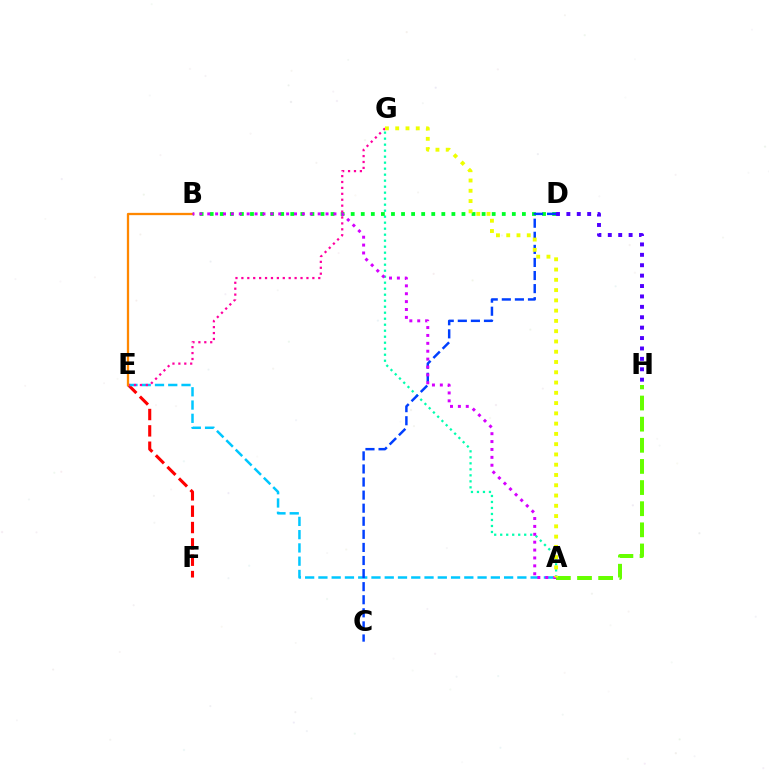{('A', 'G'): [{'color': '#00ffaf', 'line_style': 'dotted', 'thickness': 1.63}, {'color': '#eeff00', 'line_style': 'dotted', 'thickness': 2.79}], ('B', 'D'): [{'color': '#00ff27', 'line_style': 'dotted', 'thickness': 2.74}], ('E', 'F'): [{'color': '#ff0000', 'line_style': 'dashed', 'thickness': 2.22}], ('A', 'E'): [{'color': '#00c7ff', 'line_style': 'dashed', 'thickness': 1.8}], ('C', 'D'): [{'color': '#003fff', 'line_style': 'dashed', 'thickness': 1.78}], ('E', 'G'): [{'color': '#ff00a0', 'line_style': 'dotted', 'thickness': 1.61}], ('B', 'E'): [{'color': '#ff8800', 'line_style': 'solid', 'thickness': 1.65}], ('A', 'H'): [{'color': '#66ff00', 'line_style': 'dashed', 'thickness': 2.87}], ('A', 'B'): [{'color': '#d600ff', 'line_style': 'dotted', 'thickness': 2.14}], ('D', 'H'): [{'color': '#4f00ff', 'line_style': 'dotted', 'thickness': 2.83}]}